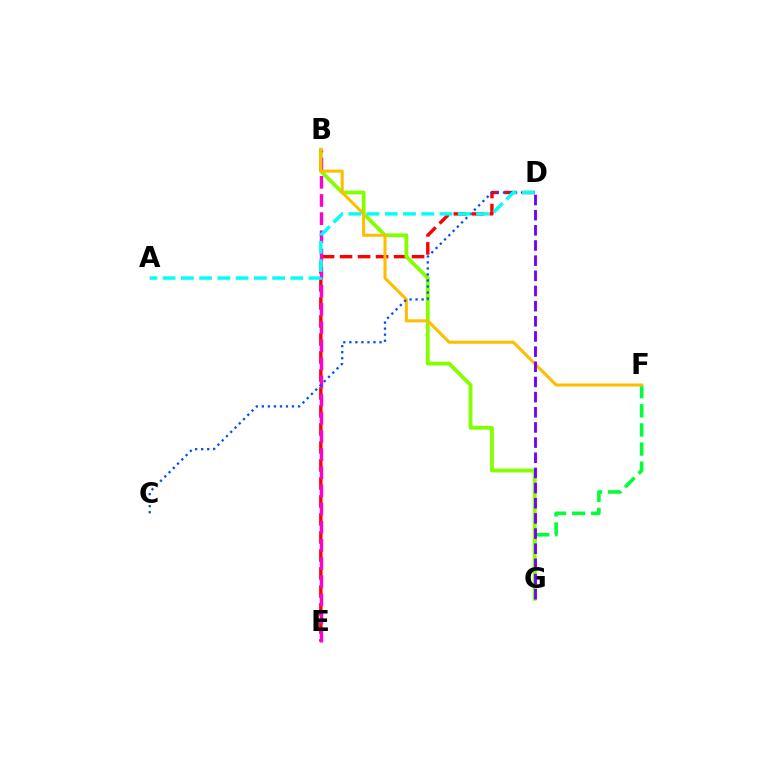{('F', 'G'): [{'color': '#00ff39', 'line_style': 'dashed', 'thickness': 2.6}], ('D', 'E'): [{'color': '#ff0000', 'line_style': 'dashed', 'thickness': 2.45}], ('B', 'G'): [{'color': '#84ff00', 'line_style': 'solid', 'thickness': 2.73}], ('B', 'E'): [{'color': '#ff00cf', 'line_style': 'dashed', 'thickness': 2.47}], ('B', 'F'): [{'color': '#ffbd00', 'line_style': 'solid', 'thickness': 2.2}], ('C', 'D'): [{'color': '#004bff', 'line_style': 'dotted', 'thickness': 1.64}], ('A', 'D'): [{'color': '#00fff6', 'line_style': 'dashed', 'thickness': 2.48}], ('D', 'G'): [{'color': '#7200ff', 'line_style': 'dashed', 'thickness': 2.06}]}